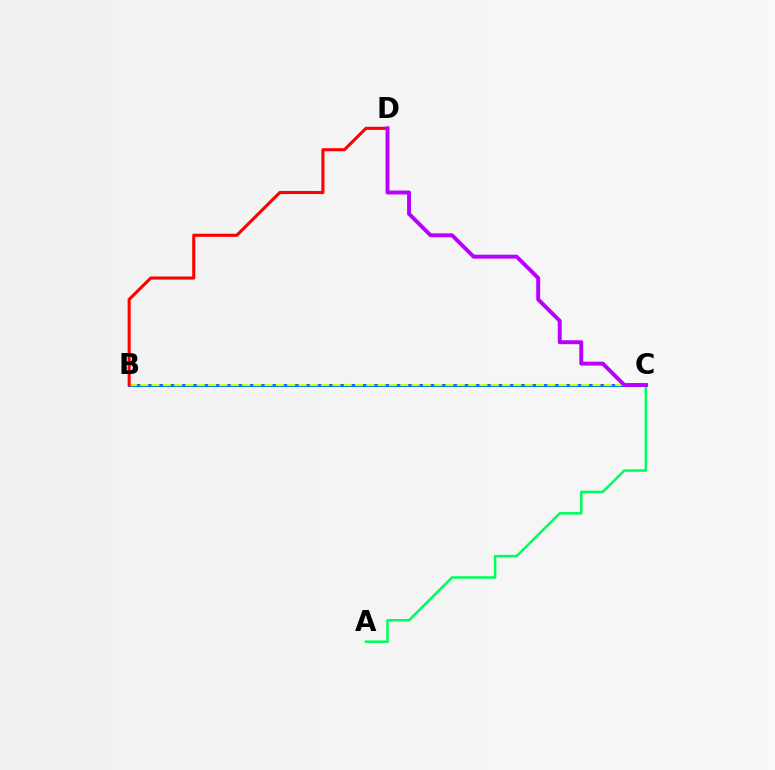{('A', 'C'): [{'color': '#00ff5c', 'line_style': 'solid', 'thickness': 1.84}], ('B', 'C'): [{'color': '#0074ff', 'line_style': 'solid', 'thickness': 2.14}, {'color': '#d1ff00', 'line_style': 'dashed', 'thickness': 1.54}], ('B', 'D'): [{'color': '#ff0000', 'line_style': 'solid', 'thickness': 2.23}], ('C', 'D'): [{'color': '#b900ff', 'line_style': 'solid', 'thickness': 2.83}]}